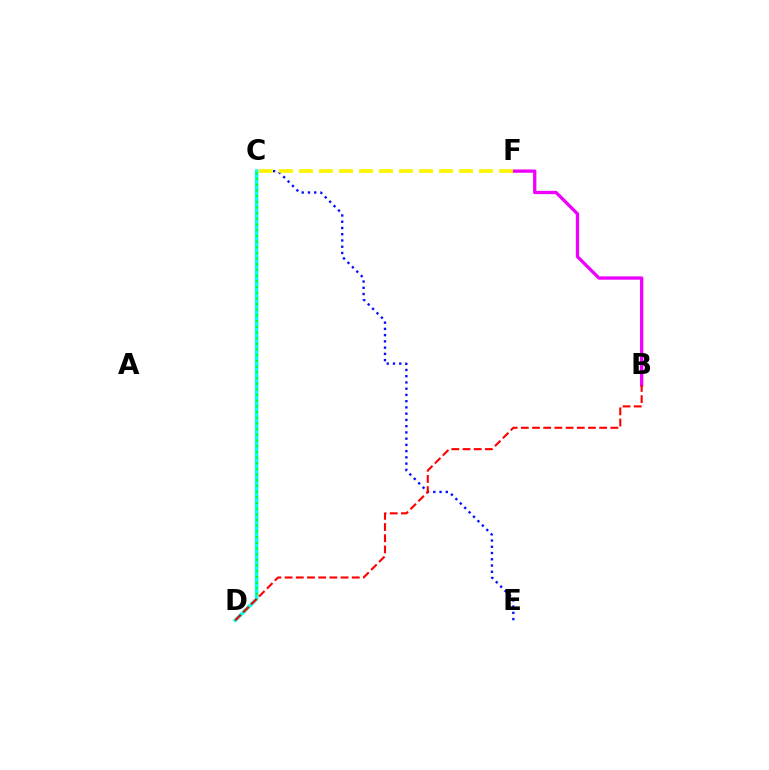{('B', 'F'): [{'color': '#ee00ff', 'line_style': 'solid', 'thickness': 2.37}], ('C', 'D'): [{'color': '#00fff6', 'line_style': 'solid', 'thickness': 2.52}, {'color': '#08ff00', 'line_style': 'dotted', 'thickness': 1.54}], ('C', 'E'): [{'color': '#0010ff', 'line_style': 'dotted', 'thickness': 1.7}], ('C', 'F'): [{'color': '#fcf500', 'line_style': 'dashed', 'thickness': 2.72}], ('B', 'D'): [{'color': '#ff0000', 'line_style': 'dashed', 'thickness': 1.52}]}